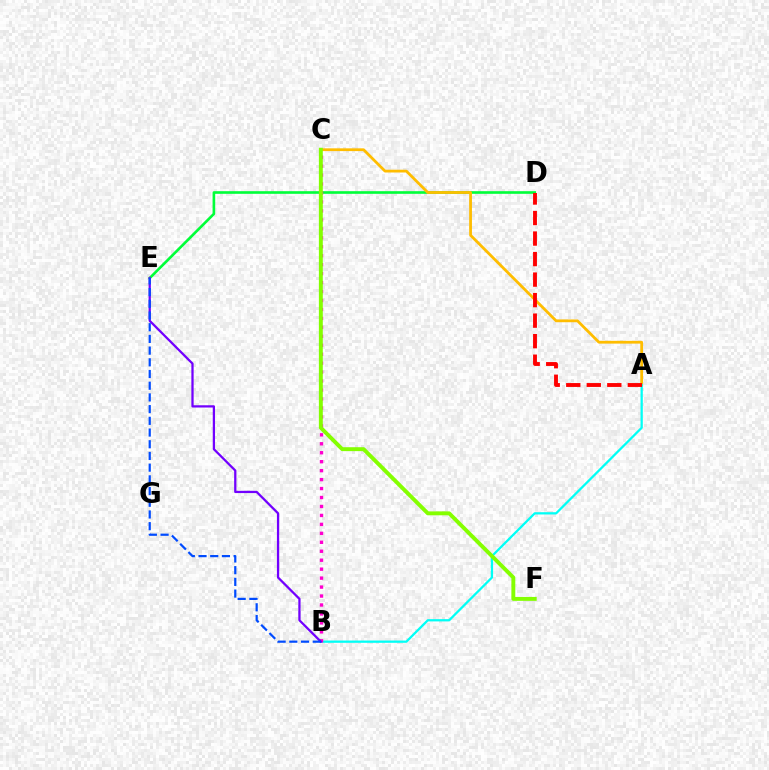{('D', 'E'): [{'color': '#00ff39', 'line_style': 'solid', 'thickness': 1.9}], ('A', 'C'): [{'color': '#ffbd00', 'line_style': 'solid', 'thickness': 2.0}], ('A', 'B'): [{'color': '#00fff6', 'line_style': 'solid', 'thickness': 1.63}], ('B', 'C'): [{'color': '#ff00cf', 'line_style': 'dotted', 'thickness': 2.43}], ('B', 'E'): [{'color': '#7200ff', 'line_style': 'solid', 'thickness': 1.63}, {'color': '#004bff', 'line_style': 'dashed', 'thickness': 1.59}], ('C', 'F'): [{'color': '#84ff00', 'line_style': 'solid', 'thickness': 2.82}], ('A', 'D'): [{'color': '#ff0000', 'line_style': 'dashed', 'thickness': 2.79}]}